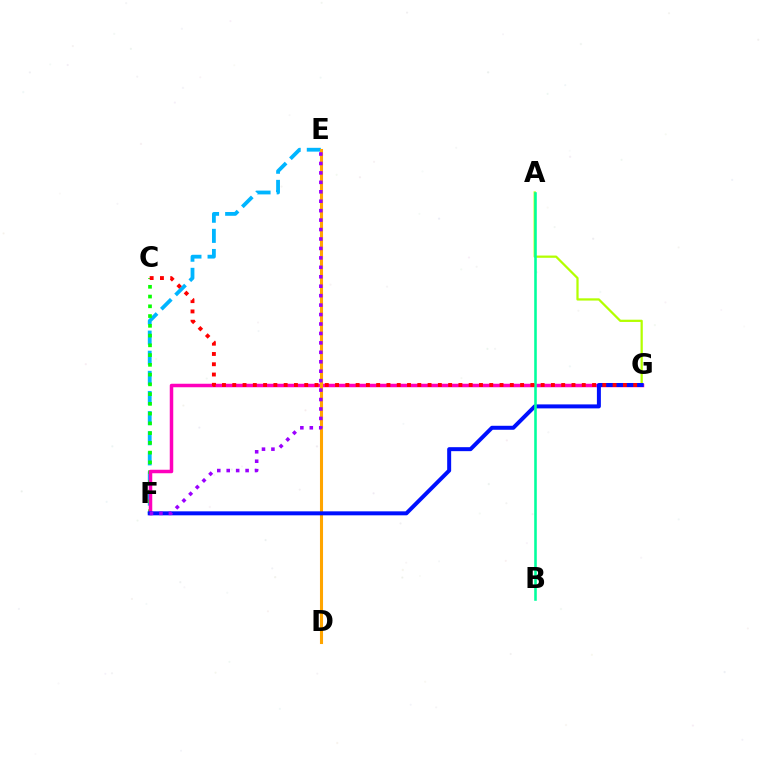{('A', 'G'): [{'color': '#b3ff00', 'line_style': 'solid', 'thickness': 1.62}], ('E', 'F'): [{'color': '#00b5ff', 'line_style': 'dashed', 'thickness': 2.73}, {'color': '#9b00ff', 'line_style': 'dotted', 'thickness': 2.57}], ('C', 'F'): [{'color': '#08ff00', 'line_style': 'dotted', 'thickness': 2.65}], ('F', 'G'): [{'color': '#ff00bd', 'line_style': 'solid', 'thickness': 2.52}, {'color': '#0010ff', 'line_style': 'solid', 'thickness': 2.87}], ('D', 'E'): [{'color': '#ffa500', 'line_style': 'solid', 'thickness': 2.21}], ('A', 'B'): [{'color': '#00ff9d', 'line_style': 'solid', 'thickness': 1.86}], ('C', 'G'): [{'color': '#ff0000', 'line_style': 'dotted', 'thickness': 2.79}]}